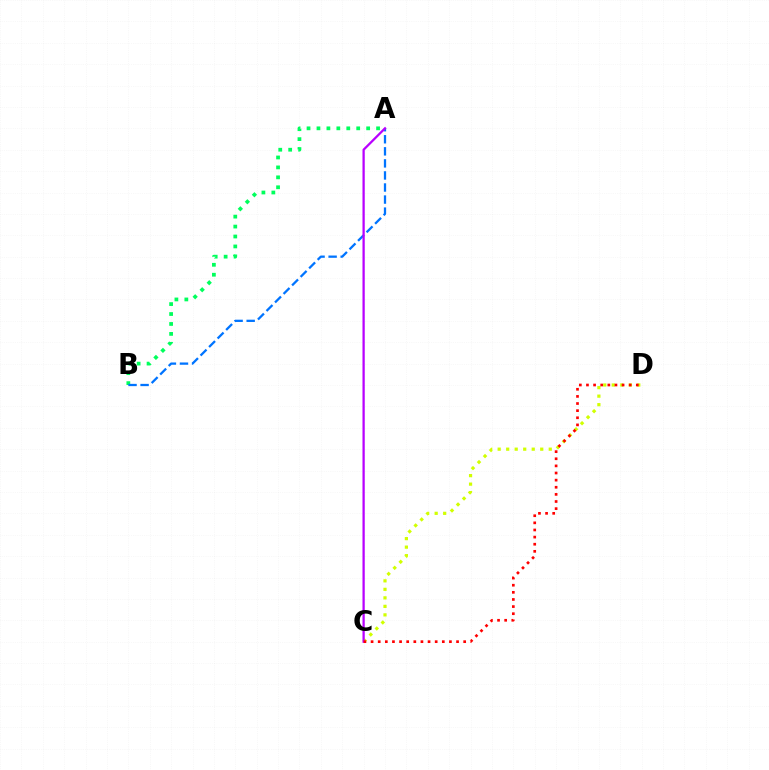{('C', 'D'): [{'color': '#d1ff00', 'line_style': 'dotted', 'thickness': 2.31}, {'color': '#ff0000', 'line_style': 'dotted', 'thickness': 1.94}], ('A', 'B'): [{'color': '#00ff5c', 'line_style': 'dotted', 'thickness': 2.7}, {'color': '#0074ff', 'line_style': 'dashed', 'thickness': 1.64}], ('A', 'C'): [{'color': '#b900ff', 'line_style': 'solid', 'thickness': 1.63}]}